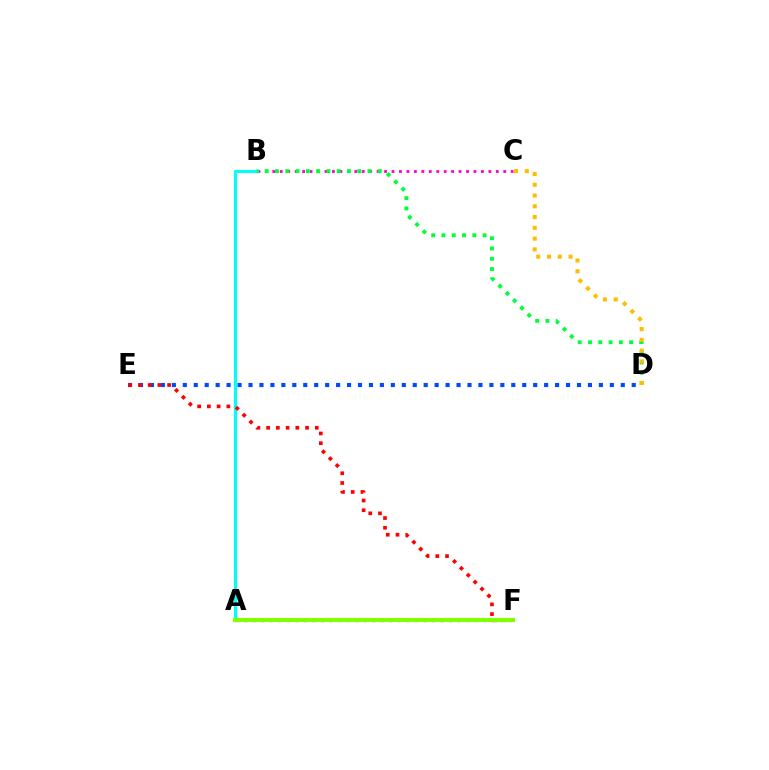{('B', 'C'): [{'color': '#ff00cf', 'line_style': 'dotted', 'thickness': 2.02}], ('A', 'F'): [{'color': '#7200ff', 'line_style': 'dotted', 'thickness': 2.32}, {'color': '#84ff00', 'line_style': 'solid', 'thickness': 2.95}], ('D', 'E'): [{'color': '#004bff', 'line_style': 'dotted', 'thickness': 2.97}], ('A', 'B'): [{'color': '#00fff6', 'line_style': 'solid', 'thickness': 2.26}], ('E', 'F'): [{'color': '#ff0000', 'line_style': 'dotted', 'thickness': 2.64}], ('B', 'D'): [{'color': '#00ff39', 'line_style': 'dotted', 'thickness': 2.79}], ('C', 'D'): [{'color': '#ffbd00', 'line_style': 'dotted', 'thickness': 2.93}]}